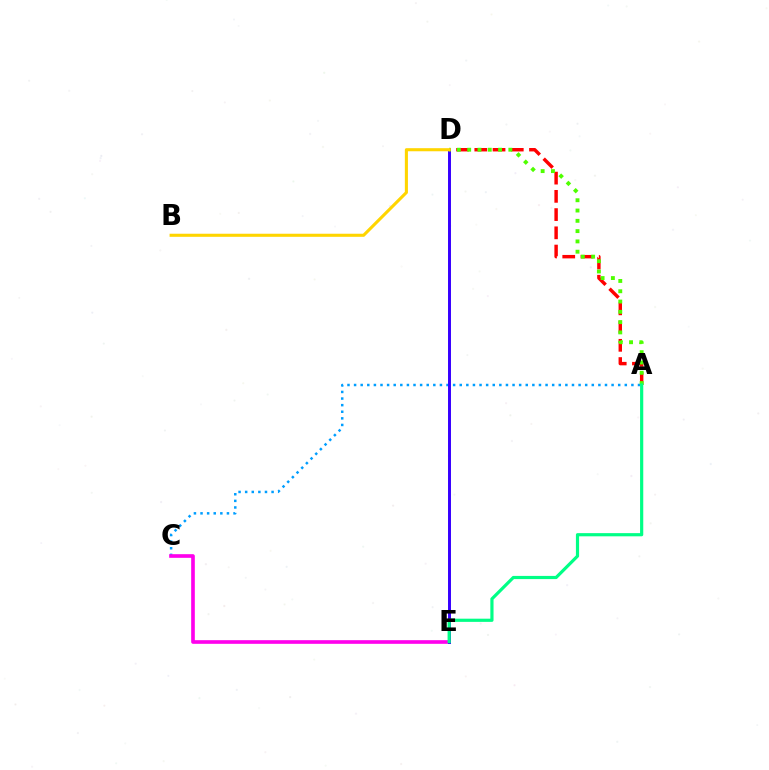{('A', 'D'): [{'color': '#ff0000', 'line_style': 'dashed', 'thickness': 2.48}, {'color': '#4fff00', 'line_style': 'dotted', 'thickness': 2.8}], ('A', 'C'): [{'color': '#009eff', 'line_style': 'dotted', 'thickness': 1.79}], ('C', 'E'): [{'color': '#ff00ed', 'line_style': 'solid', 'thickness': 2.63}], ('D', 'E'): [{'color': '#3700ff', 'line_style': 'solid', 'thickness': 2.13}], ('A', 'E'): [{'color': '#00ff86', 'line_style': 'solid', 'thickness': 2.29}], ('B', 'D'): [{'color': '#ffd500', 'line_style': 'solid', 'thickness': 2.22}]}